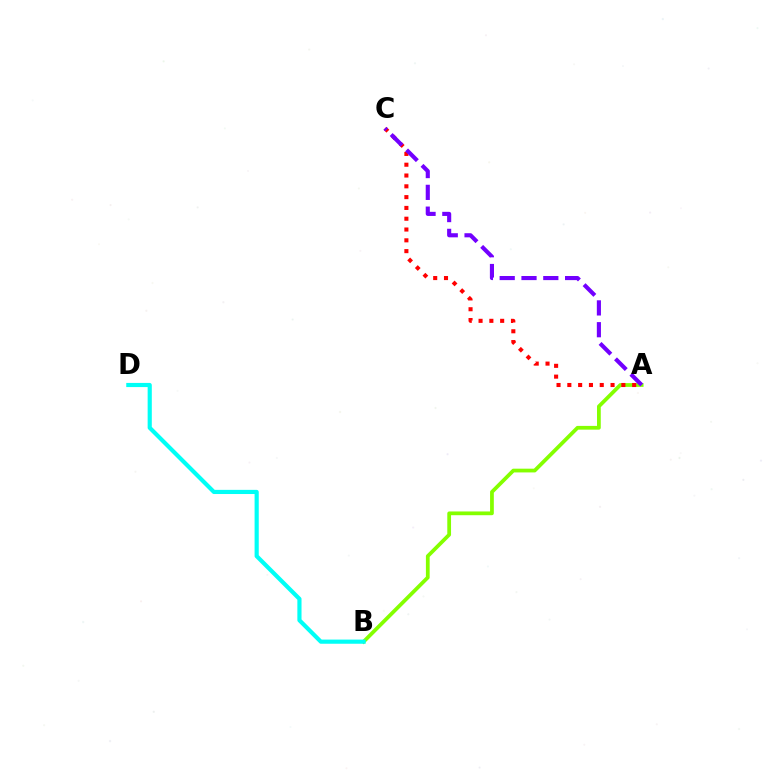{('A', 'B'): [{'color': '#84ff00', 'line_style': 'solid', 'thickness': 2.7}], ('A', 'C'): [{'color': '#ff0000', 'line_style': 'dotted', 'thickness': 2.93}, {'color': '#7200ff', 'line_style': 'dashed', 'thickness': 2.96}], ('B', 'D'): [{'color': '#00fff6', 'line_style': 'solid', 'thickness': 2.99}]}